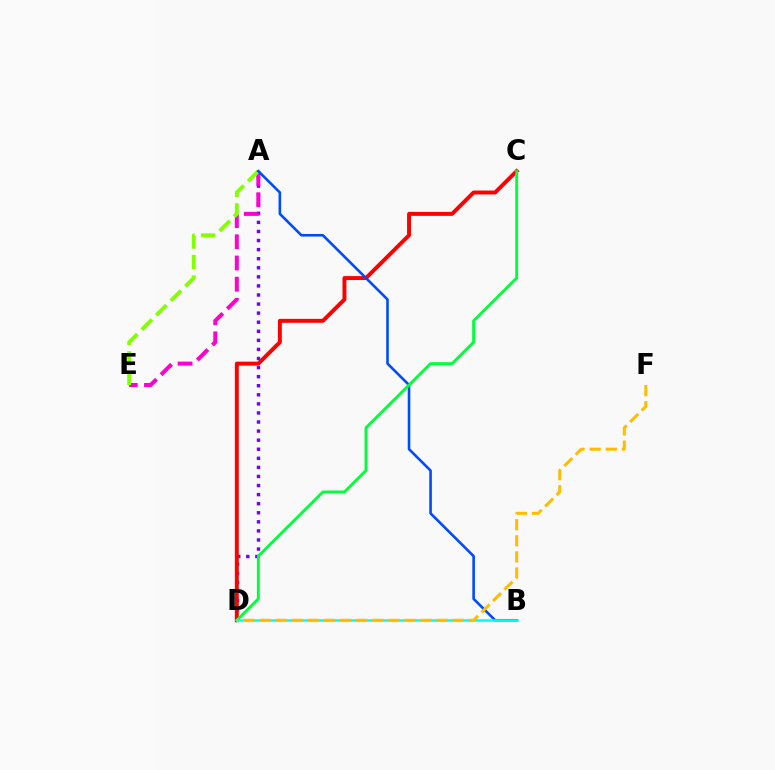{('A', 'D'): [{'color': '#7200ff', 'line_style': 'dotted', 'thickness': 2.47}], ('C', 'D'): [{'color': '#ff0000', 'line_style': 'solid', 'thickness': 2.83}, {'color': '#00ff39', 'line_style': 'solid', 'thickness': 2.07}], ('A', 'E'): [{'color': '#ff00cf', 'line_style': 'dashed', 'thickness': 2.88}, {'color': '#84ff00', 'line_style': 'dashed', 'thickness': 2.79}], ('A', 'B'): [{'color': '#004bff', 'line_style': 'solid', 'thickness': 1.87}], ('B', 'D'): [{'color': '#00fff6', 'line_style': 'solid', 'thickness': 1.83}], ('D', 'F'): [{'color': '#ffbd00', 'line_style': 'dashed', 'thickness': 2.19}]}